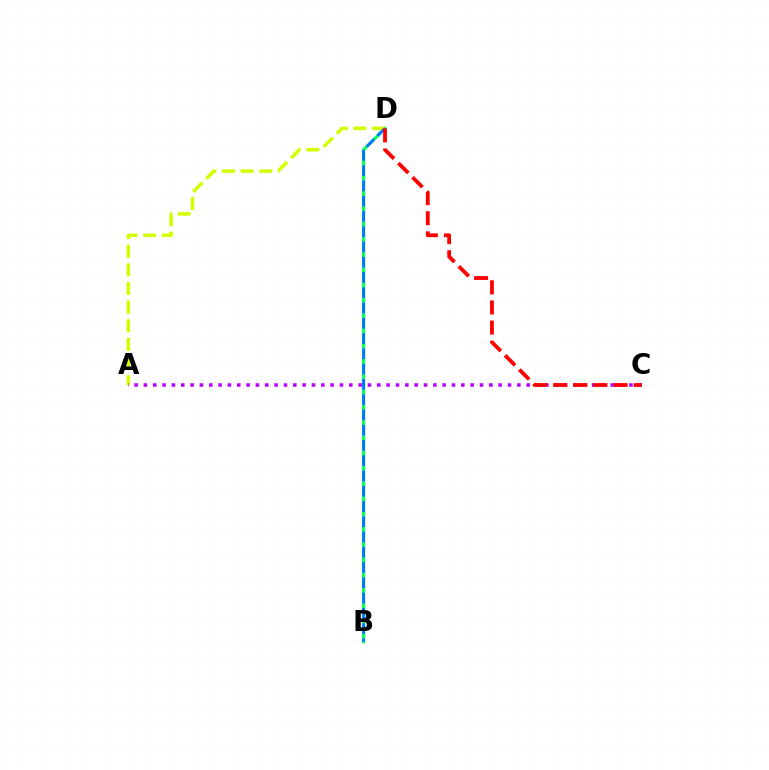{('B', 'D'): [{'color': '#00ff5c', 'line_style': 'solid', 'thickness': 2.19}, {'color': '#0074ff', 'line_style': 'dashed', 'thickness': 2.07}], ('A', 'D'): [{'color': '#d1ff00', 'line_style': 'dashed', 'thickness': 2.53}], ('A', 'C'): [{'color': '#b900ff', 'line_style': 'dotted', 'thickness': 2.54}], ('C', 'D'): [{'color': '#ff0000', 'line_style': 'dashed', 'thickness': 2.73}]}